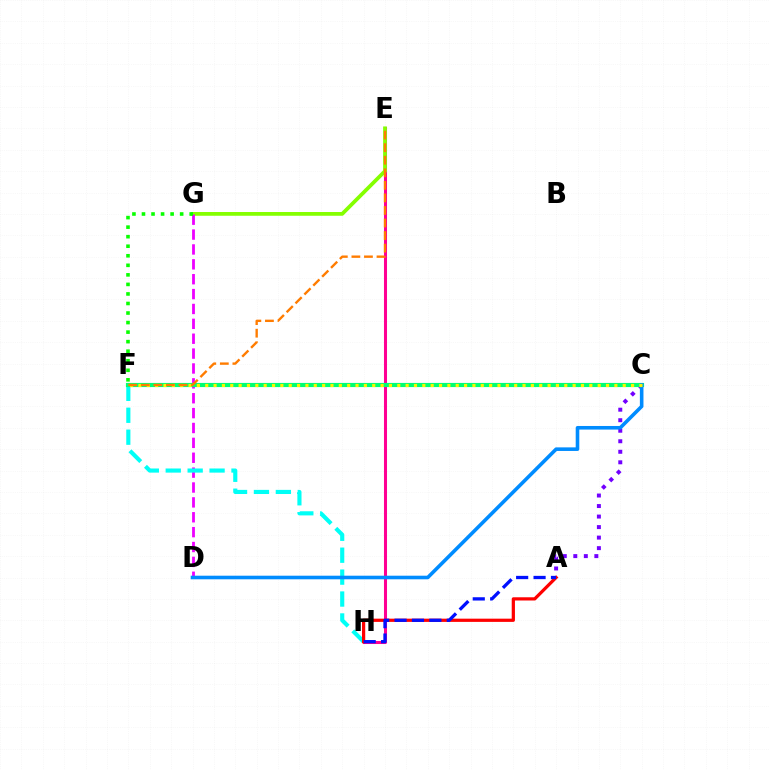{('E', 'H'): [{'color': '#ff0094', 'line_style': 'solid', 'thickness': 2.19}], ('E', 'G'): [{'color': '#84ff00', 'line_style': 'solid', 'thickness': 2.7}], ('A', 'C'): [{'color': '#7200ff', 'line_style': 'dotted', 'thickness': 2.86}], ('D', 'G'): [{'color': '#ee00ff', 'line_style': 'dashed', 'thickness': 2.02}], ('F', 'H'): [{'color': '#00fff6', 'line_style': 'dashed', 'thickness': 2.98}], ('A', 'H'): [{'color': '#ff0000', 'line_style': 'solid', 'thickness': 2.32}, {'color': '#0010ff', 'line_style': 'dashed', 'thickness': 2.37}], ('C', 'F'): [{'color': '#00ff74', 'line_style': 'solid', 'thickness': 2.99}, {'color': '#fcf500', 'line_style': 'dotted', 'thickness': 2.27}], ('F', 'G'): [{'color': '#08ff00', 'line_style': 'dotted', 'thickness': 2.59}], ('C', 'D'): [{'color': '#008cff', 'line_style': 'solid', 'thickness': 2.59}], ('E', 'F'): [{'color': '#ff7c00', 'line_style': 'dashed', 'thickness': 1.71}]}